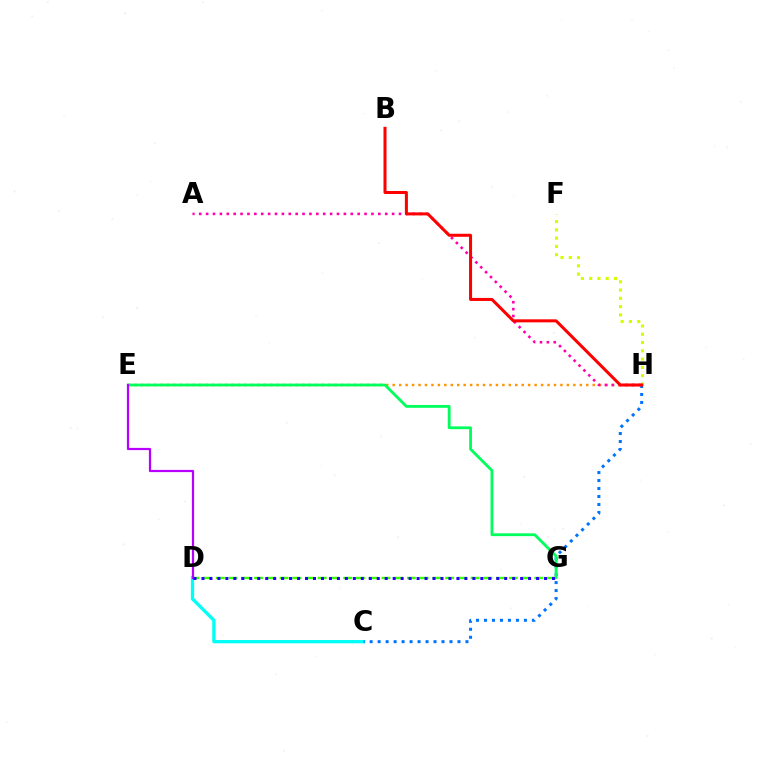{('E', 'H'): [{'color': '#ff9400', 'line_style': 'dotted', 'thickness': 1.75}], ('A', 'H'): [{'color': '#ff00ac', 'line_style': 'dotted', 'thickness': 1.87}], ('F', 'H'): [{'color': '#d1ff00', 'line_style': 'dotted', 'thickness': 2.25}], ('C', 'D'): [{'color': '#00fff6', 'line_style': 'solid', 'thickness': 2.38}], ('D', 'G'): [{'color': '#3dff00', 'line_style': 'dashed', 'thickness': 1.73}, {'color': '#2500ff', 'line_style': 'dotted', 'thickness': 2.16}], ('C', 'H'): [{'color': '#0074ff', 'line_style': 'dotted', 'thickness': 2.17}], ('E', 'G'): [{'color': '#00ff5c', 'line_style': 'solid', 'thickness': 2.03}], ('D', 'E'): [{'color': '#b900ff', 'line_style': 'solid', 'thickness': 1.6}], ('B', 'H'): [{'color': '#ff0000', 'line_style': 'solid', 'thickness': 2.18}]}